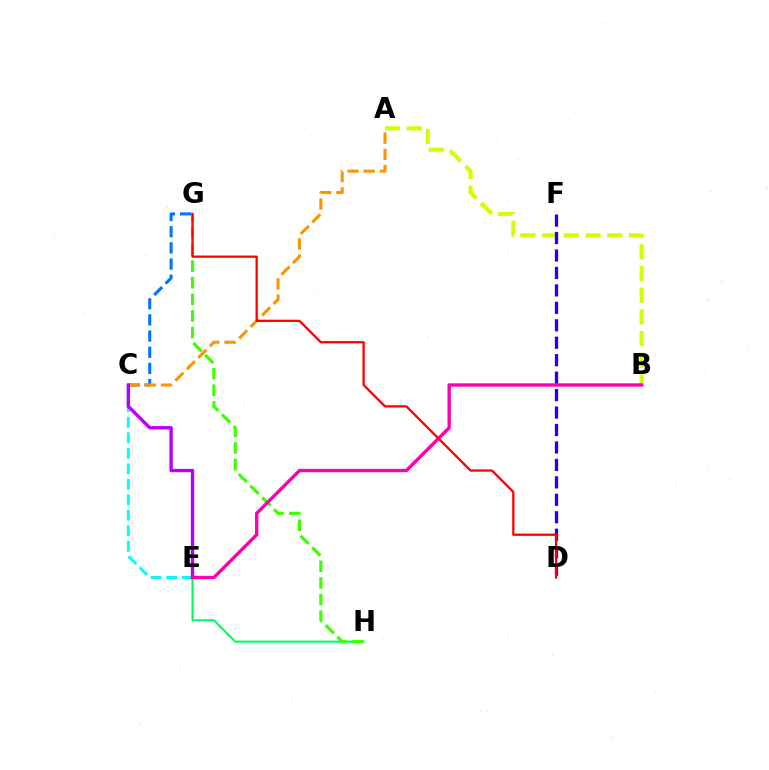{('C', 'E'): [{'color': '#00fff6', 'line_style': 'dashed', 'thickness': 2.11}, {'color': '#b900ff', 'line_style': 'solid', 'thickness': 2.42}], ('E', 'H'): [{'color': '#00ff5c', 'line_style': 'solid', 'thickness': 1.52}], ('C', 'G'): [{'color': '#0074ff', 'line_style': 'dashed', 'thickness': 2.2}], ('A', 'C'): [{'color': '#ff9400', 'line_style': 'dashed', 'thickness': 2.21}], ('A', 'B'): [{'color': '#d1ff00', 'line_style': 'dashed', 'thickness': 2.95}], ('G', 'H'): [{'color': '#3dff00', 'line_style': 'dashed', 'thickness': 2.26}], ('D', 'F'): [{'color': '#2500ff', 'line_style': 'dashed', 'thickness': 2.37}], ('B', 'E'): [{'color': '#ff00ac', 'line_style': 'solid', 'thickness': 2.42}], ('D', 'G'): [{'color': '#ff0000', 'line_style': 'solid', 'thickness': 1.64}]}